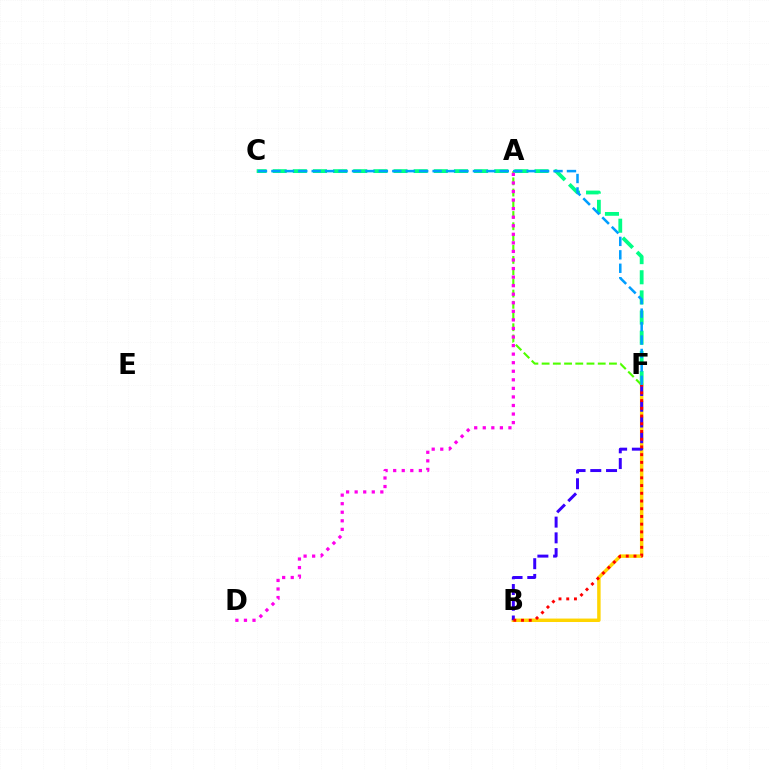{('C', 'F'): [{'color': '#00ff86', 'line_style': 'dashed', 'thickness': 2.74}, {'color': '#009eff', 'line_style': 'dashed', 'thickness': 1.83}], ('B', 'F'): [{'color': '#ffd500', 'line_style': 'solid', 'thickness': 2.48}, {'color': '#3700ff', 'line_style': 'dashed', 'thickness': 2.14}, {'color': '#ff0000', 'line_style': 'dotted', 'thickness': 2.1}], ('A', 'F'): [{'color': '#4fff00', 'line_style': 'dashed', 'thickness': 1.52}], ('A', 'D'): [{'color': '#ff00ed', 'line_style': 'dotted', 'thickness': 2.33}]}